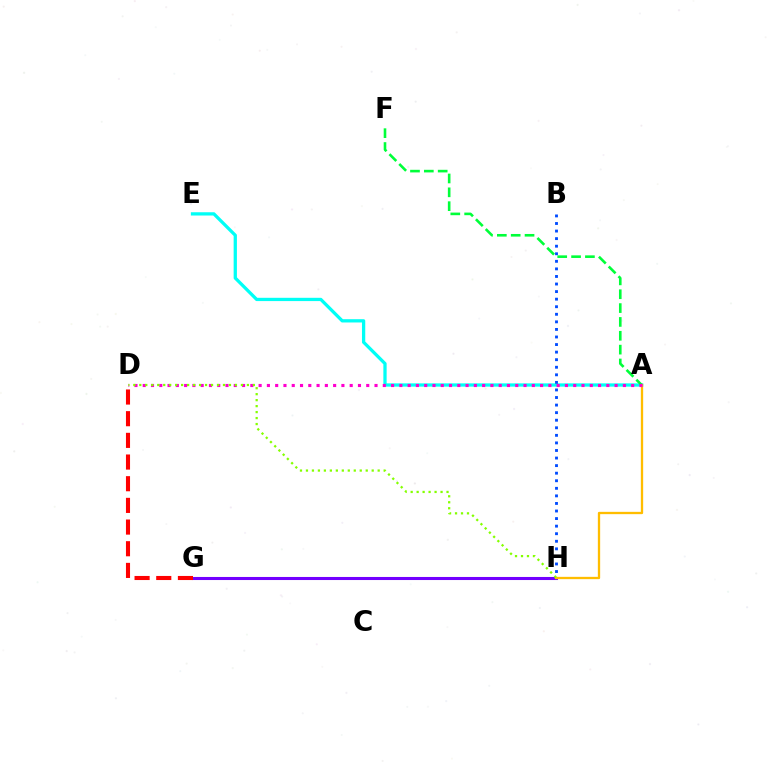{('G', 'H'): [{'color': '#7200ff', 'line_style': 'solid', 'thickness': 2.21}], ('A', 'E'): [{'color': '#00fff6', 'line_style': 'solid', 'thickness': 2.36}], ('B', 'H'): [{'color': '#004bff', 'line_style': 'dotted', 'thickness': 2.06}], ('D', 'G'): [{'color': '#ff0000', 'line_style': 'dashed', 'thickness': 2.94}], ('A', 'H'): [{'color': '#ffbd00', 'line_style': 'solid', 'thickness': 1.66}], ('A', 'F'): [{'color': '#00ff39', 'line_style': 'dashed', 'thickness': 1.88}], ('A', 'D'): [{'color': '#ff00cf', 'line_style': 'dotted', 'thickness': 2.25}], ('D', 'H'): [{'color': '#84ff00', 'line_style': 'dotted', 'thickness': 1.62}]}